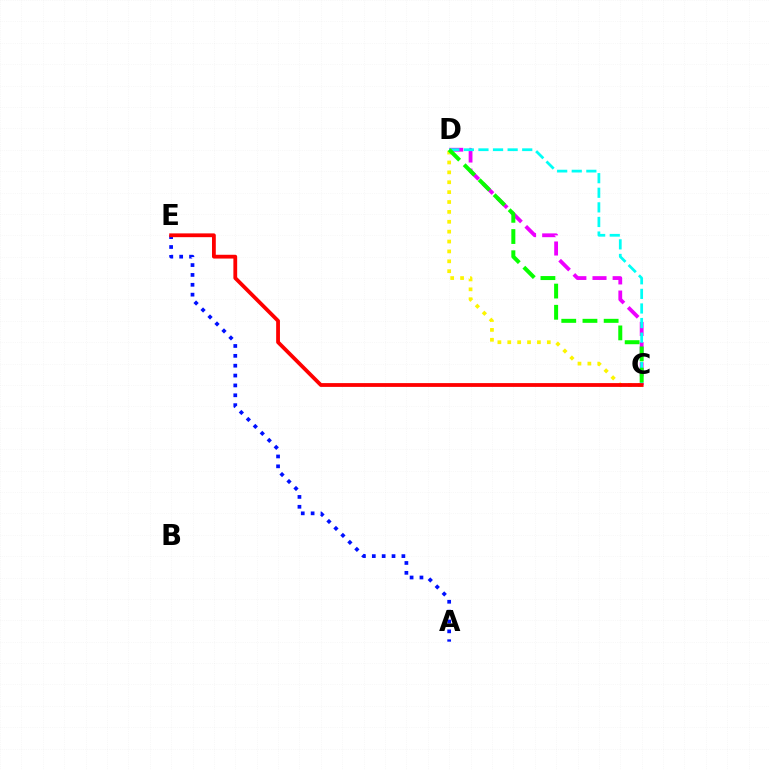{('C', 'D'): [{'color': '#ee00ff', 'line_style': 'dashed', 'thickness': 2.74}, {'color': '#fcf500', 'line_style': 'dotted', 'thickness': 2.69}, {'color': '#00fff6', 'line_style': 'dashed', 'thickness': 1.98}, {'color': '#08ff00', 'line_style': 'dashed', 'thickness': 2.88}], ('A', 'E'): [{'color': '#0010ff', 'line_style': 'dotted', 'thickness': 2.68}], ('C', 'E'): [{'color': '#ff0000', 'line_style': 'solid', 'thickness': 2.73}]}